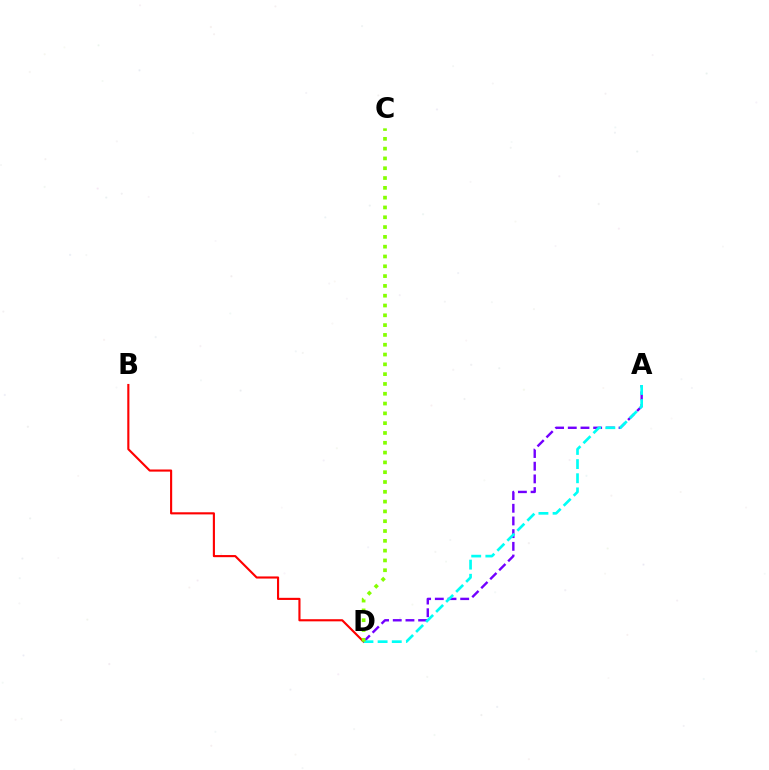{('B', 'D'): [{'color': '#ff0000', 'line_style': 'solid', 'thickness': 1.53}], ('A', 'D'): [{'color': '#7200ff', 'line_style': 'dashed', 'thickness': 1.72}, {'color': '#00fff6', 'line_style': 'dashed', 'thickness': 1.92}], ('C', 'D'): [{'color': '#84ff00', 'line_style': 'dotted', 'thickness': 2.66}]}